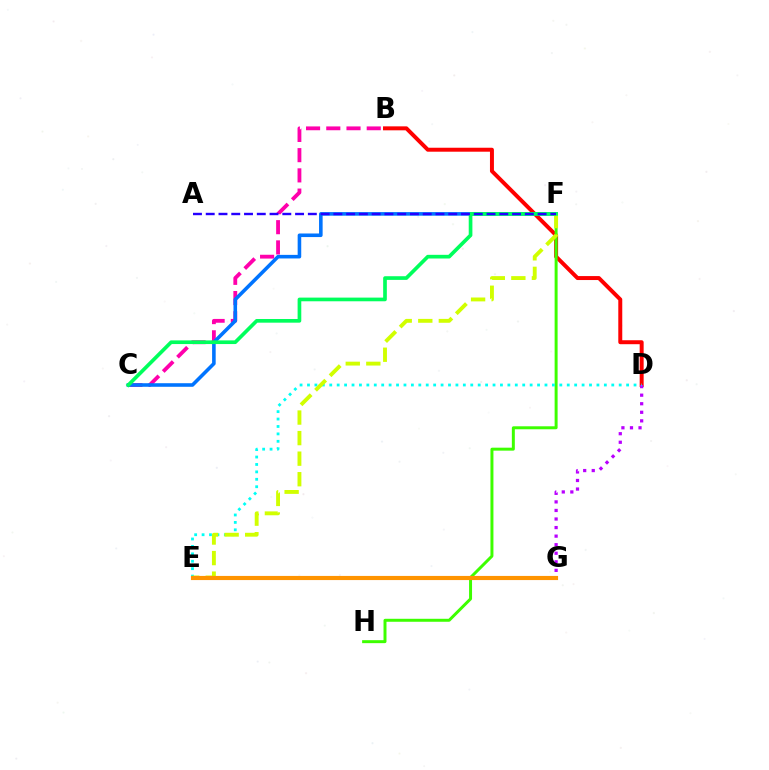{('B', 'D'): [{'color': '#ff0000', 'line_style': 'solid', 'thickness': 2.85}], ('B', 'C'): [{'color': '#ff00ac', 'line_style': 'dashed', 'thickness': 2.75}], ('F', 'H'): [{'color': '#3dff00', 'line_style': 'solid', 'thickness': 2.14}], ('D', 'G'): [{'color': '#b900ff', 'line_style': 'dotted', 'thickness': 2.33}], ('D', 'E'): [{'color': '#00fff6', 'line_style': 'dotted', 'thickness': 2.02}], ('C', 'F'): [{'color': '#0074ff', 'line_style': 'solid', 'thickness': 2.58}, {'color': '#00ff5c', 'line_style': 'solid', 'thickness': 2.65}], ('E', 'F'): [{'color': '#d1ff00', 'line_style': 'dashed', 'thickness': 2.79}], ('E', 'G'): [{'color': '#ff9400', 'line_style': 'solid', 'thickness': 2.98}], ('A', 'F'): [{'color': '#2500ff', 'line_style': 'dashed', 'thickness': 1.73}]}